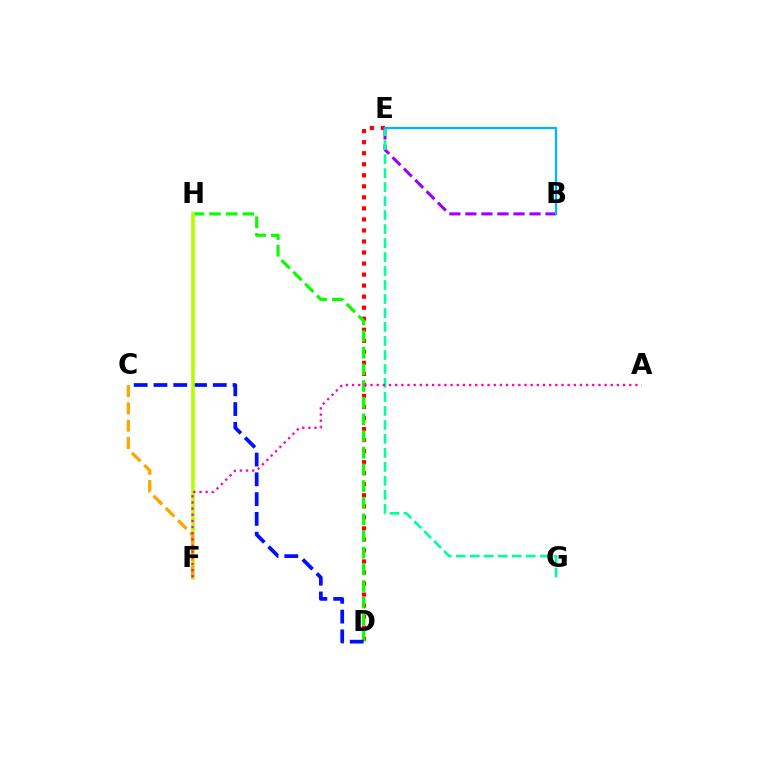{('B', 'E'): [{'color': '#9b00ff', 'line_style': 'dashed', 'thickness': 2.18}, {'color': '#00b5ff', 'line_style': 'solid', 'thickness': 1.63}], ('D', 'E'): [{'color': '#ff0000', 'line_style': 'dotted', 'thickness': 3.0}], ('D', 'H'): [{'color': '#08ff00', 'line_style': 'dashed', 'thickness': 2.26}], ('C', 'D'): [{'color': '#0010ff', 'line_style': 'dashed', 'thickness': 2.69}], ('F', 'H'): [{'color': '#b3ff00', 'line_style': 'solid', 'thickness': 2.6}], ('E', 'G'): [{'color': '#00ff9d', 'line_style': 'dashed', 'thickness': 1.9}], ('C', 'F'): [{'color': '#ffa500', 'line_style': 'dashed', 'thickness': 2.35}], ('A', 'F'): [{'color': '#ff00bd', 'line_style': 'dotted', 'thickness': 1.67}]}